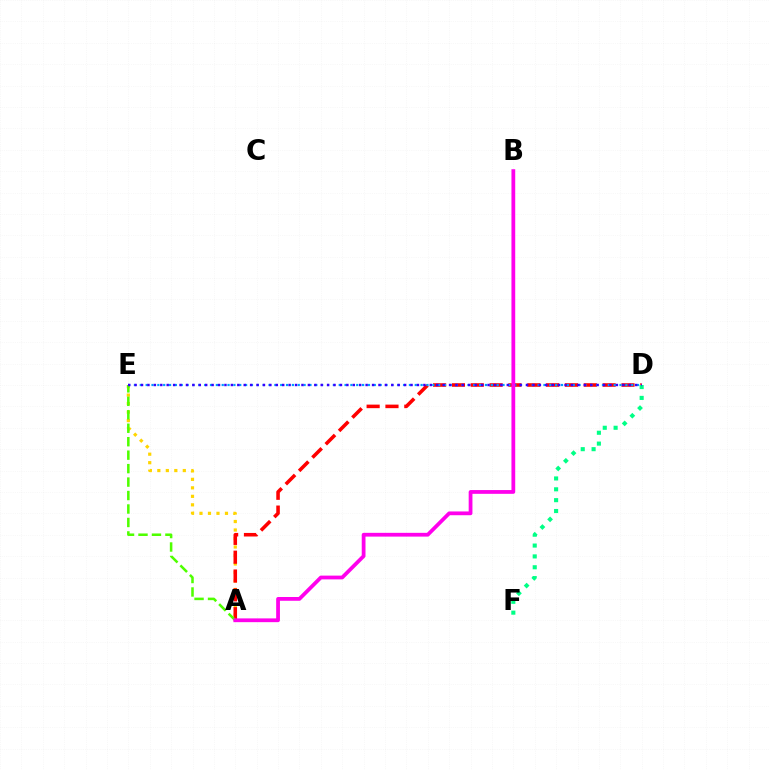{('A', 'E'): [{'color': '#ffd500', 'line_style': 'dotted', 'thickness': 2.31}, {'color': '#4fff00', 'line_style': 'dashed', 'thickness': 1.83}], ('A', 'D'): [{'color': '#ff0000', 'line_style': 'dashed', 'thickness': 2.56}], ('D', 'E'): [{'color': '#009eff', 'line_style': 'dotted', 'thickness': 1.59}, {'color': '#3700ff', 'line_style': 'dotted', 'thickness': 1.74}], ('D', 'F'): [{'color': '#00ff86', 'line_style': 'dotted', 'thickness': 2.95}], ('A', 'B'): [{'color': '#ff00ed', 'line_style': 'solid', 'thickness': 2.71}]}